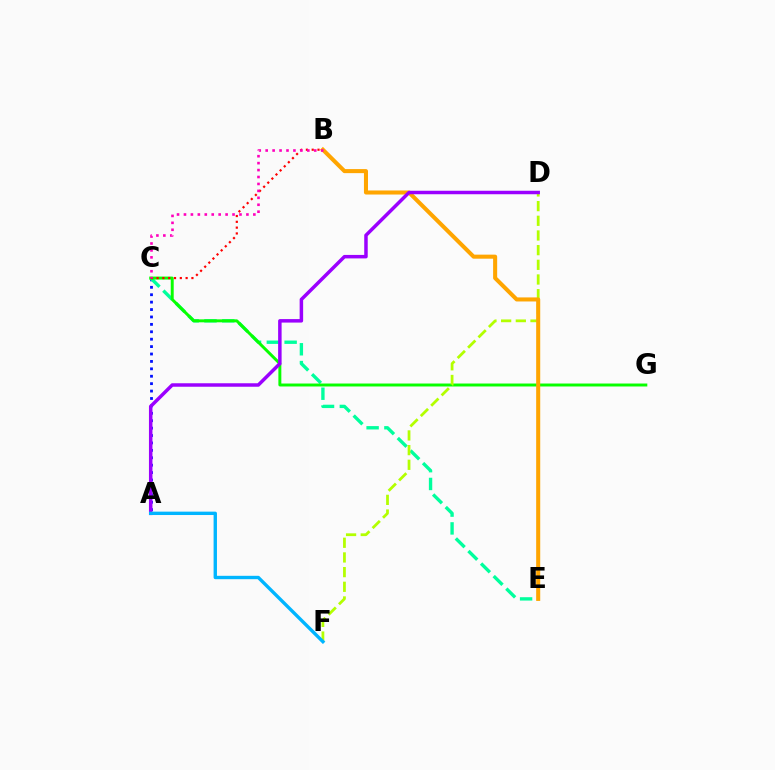{('A', 'C'): [{'color': '#0010ff', 'line_style': 'dotted', 'thickness': 2.01}], ('C', 'E'): [{'color': '#00ff9d', 'line_style': 'dashed', 'thickness': 2.42}], ('C', 'G'): [{'color': '#08ff00', 'line_style': 'solid', 'thickness': 2.13}], ('D', 'F'): [{'color': '#b3ff00', 'line_style': 'dashed', 'thickness': 1.99}], ('B', 'E'): [{'color': '#ffa500', 'line_style': 'solid', 'thickness': 2.92}], ('B', 'C'): [{'color': '#ff0000', 'line_style': 'dotted', 'thickness': 1.58}, {'color': '#ff00bd', 'line_style': 'dotted', 'thickness': 1.89}], ('A', 'D'): [{'color': '#9b00ff', 'line_style': 'solid', 'thickness': 2.51}], ('A', 'F'): [{'color': '#00b5ff', 'line_style': 'solid', 'thickness': 2.43}]}